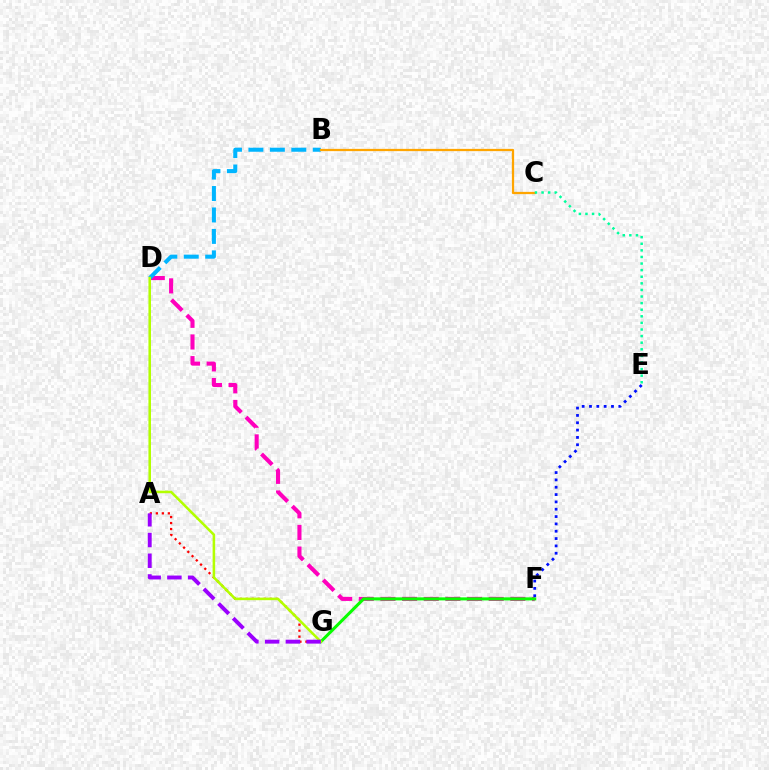{('D', 'F'): [{'color': '#ff00bd', 'line_style': 'dashed', 'thickness': 2.94}], ('A', 'G'): [{'color': '#ff0000', 'line_style': 'dotted', 'thickness': 1.63}, {'color': '#9b00ff', 'line_style': 'dashed', 'thickness': 2.82}], ('B', 'D'): [{'color': '#00b5ff', 'line_style': 'dashed', 'thickness': 2.91}], ('B', 'C'): [{'color': '#ffa500', 'line_style': 'solid', 'thickness': 1.62}], ('F', 'G'): [{'color': '#08ff00', 'line_style': 'solid', 'thickness': 2.2}], ('C', 'E'): [{'color': '#00ff9d', 'line_style': 'dotted', 'thickness': 1.79}], ('D', 'G'): [{'color': '#b3ff00', 'line_style': 'solid', 'thickness': 1.84}], ('E', 'F'): [{'color': '#0010ff', 'line_style': 'dotted', 'thickness': 1.99}]}